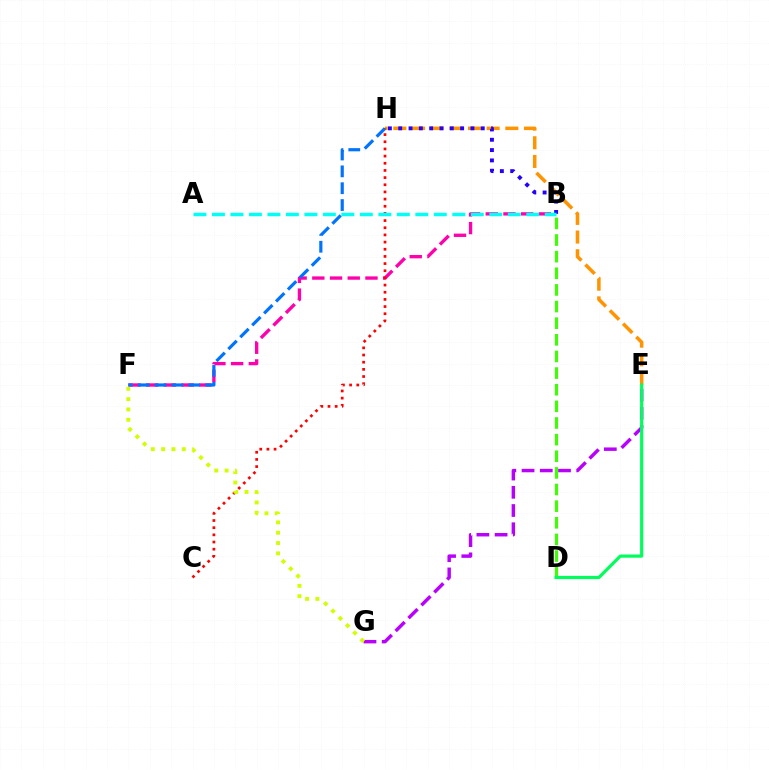{('E', 'H'): [{'color': '#ff9400', 'line_style': 'dashed', 'thickness': 2.54}], ('B', 'F'): [{'color': '#ff00ac', 'line_style': 'dashed', 'thickness': 2.41}], ('E', 'G'): [{'color': '#b900ff', 'line_style': 'dashed', 'thickness': 2.48}], ('F', 'H'): [{'color': '#0074ff', 'line_style': 'dashed', 'thickness': 2.29}], ('C', 'H'): [{'color': '#ff0000', 'line_style': 'dotted', 'thickness': 1.95}], ('B', 'D'): [{'color': '#3dff00', 'line_style': 'dashed', 'thickness': 2.26}], ('D', 'E'): [{'color': '#00ff5c', 'line_style': 'solid', 'thickness': 2.28}], ('F', 'G'): [{'color': '#d1ff00', 'line_style': 'dotted', 'thickness': 2.81}], ('B', 'H'): [{'color': '#2500ff', 'line_style': 'dotted', 'thickness': 2.8}], ('A', 'B'): [{'color': '#00fff6', 'line_style': 'dashed', 'thickness': 2.51}]}